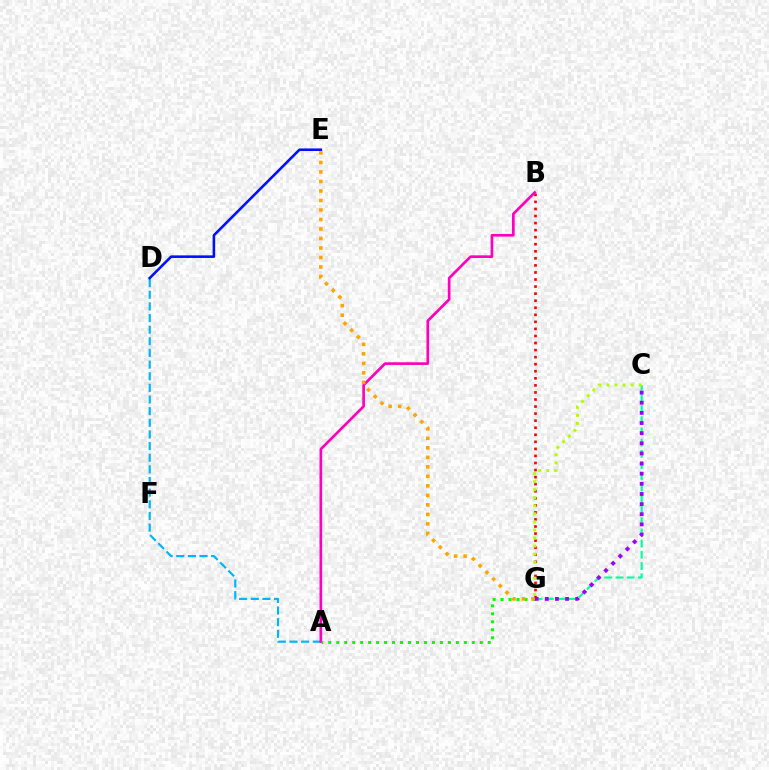{('B', 'G'): [{'color': '#ff0000', 'line_style': 'dotted', 'thickness': 1.92}], ('A', 'D'): [{'color': '#00b5ff', 'line_style': 'dashed', 'thickness': 1.58}], ('A', 'B'): [{'color': '#ff00bd', 'line_style': 'solid', 'thickness': 1.92}], ('D', 'E'): [{'color': '#0010ff', 'line_style': 'solid', 'thickness': 1.86}], ('A', 'G'): [{'color': '#08ff00', 'line_style': 'dotted', 'thickness': 2.17}], ('C', 'G'): [{'color': '#00ff9d', 'line_style': 'dashed', 'thickness': 1.52}, {'color': '#9b00ff', 'line_style': 'dotted', 'thickness': 2.75}, {'color': '#b3ff00', 'line_style': 'dotted', 'thickness': 2.19}], ('E', 'G'): [{'color': '#ffa500', 'line_style': 'dotted', 'thickness': 2.58}]}